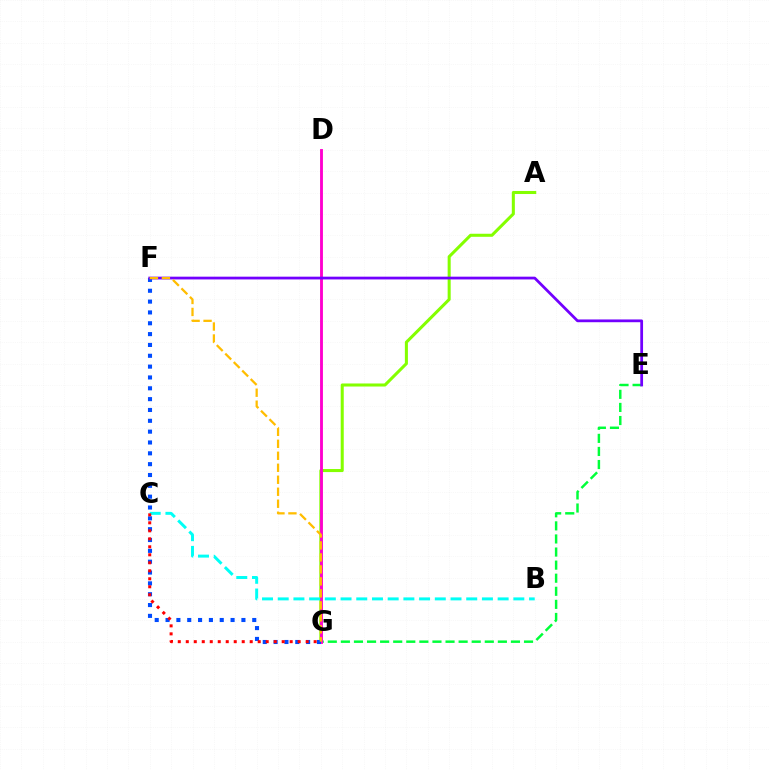{('E', 'G'): [{'color': '#00ff39', 'line_style': 'dashed', 'thickness': 1.78}], ('A', 'G'): [{'color': '#84ff00', 'line_style': 'solid', 'thickness': 2.19}], ('D', 'G'): [{'color': '#ff00cf', 'line_style': 'solid', 'thickness': 2.06}], ('F', 'G'): [{'color': '#004bff', 'line_style': 'dotted', 'thickness': 2.94}, {'color': '#ffbd00', 'line_style': 'dashed', 'thickness': 1.63}], ('B', 'C'): [{'color': '#00fff6', 'line_style': 'dashed', 'thickness': 2.13}], ('C', 'G'): [{'color': '#ff0000', 'line_style': 'dotted', 'thickness': 2.17}], ('E', 'F'): [{'color': '#7200ff', 'line_style': 'solid', 'thickness': 1.99}]}